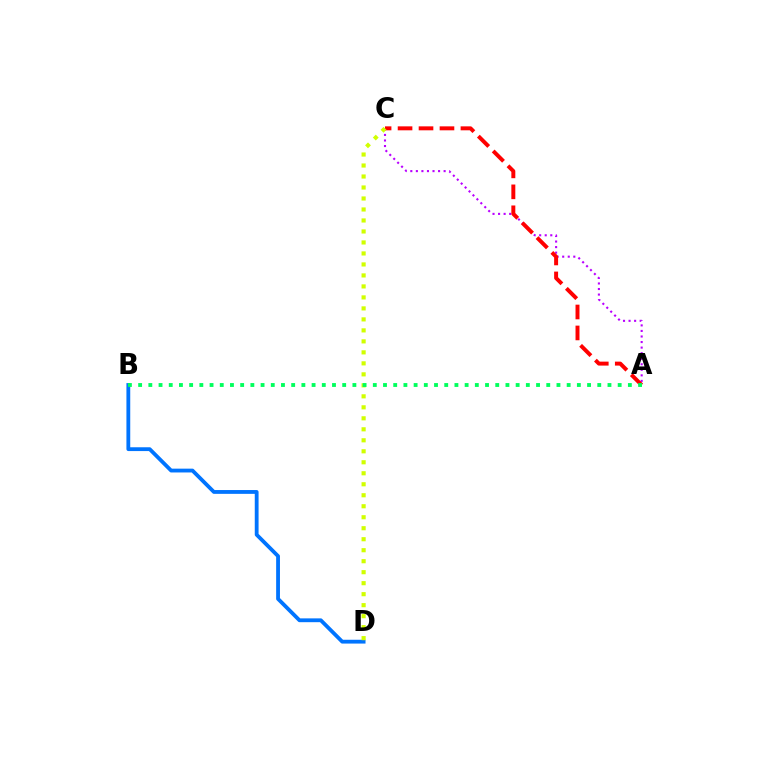{('A', 'C'): [{'color': '#b900ff', 'line_style': 'dotted', 'thickness': 1.51}, {'color': '#ff0000', 'line_style': 'dashed', 'thickness': 2.85}], ('B', 'D'): [{'color': '#0074ff', 'line_style': 'solid', 'thickness': 2.75}], ('C', 'D'): [{'color': '#d1ff00', 'line_style': 'dotted', 'thickness': 2.99}], ('A', 'B'): [{'color': '#00ff5c', 'line_style': 'dotted', 'thickness': 2.77}]}